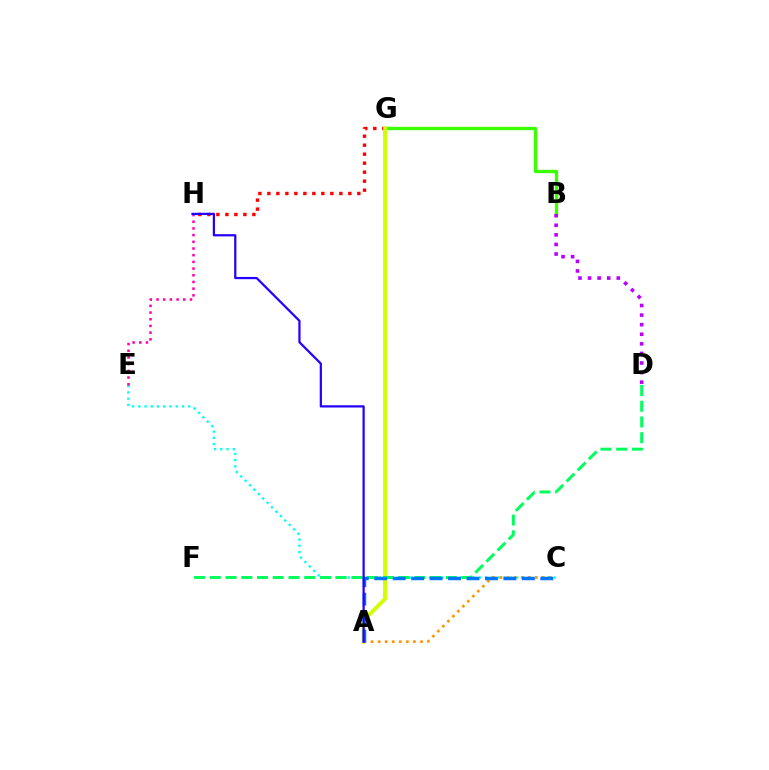{('C', 'E'): [{'color': '#00fff6', 'line_style': 'dotted', 'thickness': 1.69}], ('E', 'H'): [{'color': '#ff00ac', 'line_style': 'dotted', 'thickness': 1.82}], ('G', 'H'): [{'color': '#ff0000', 'line_style': 'dotted', 'thickness': 2.44}], ('B', 'G'): [{'color': '#3dff00', 'line_style': 'solid', 'thickness': 2.43}], ('A', 'G'): [{'color': '#d1ff00', 'line_style': 'solid', 'thickness': 2.8}], ('A', 'C'): [{'color': '#ff9400', 'line_style': 'dotted', 'thickness': 1.92}, {'color': '#0074ff', 'line_style': 'dashed', 'thickness': 2.51}], ('D', 'F'): [{'color': '#00ff5c', 'line_style': 'dashed', 'thickness': 2.14}], ('B', 'D'): [{'color': '#b900ff', 'line_style': 'dotted', 'thickness': 2.6}], ('A', 'H'): [{'color': '#2500ff', 'line_style': 'solid', 'thickness': 1.61}]}